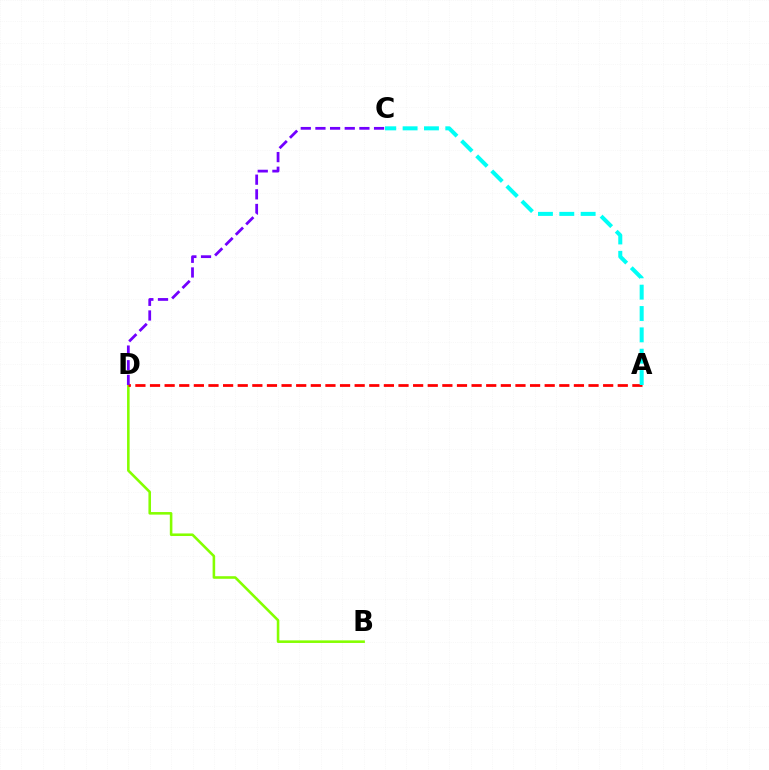{('B', 'D'): [{'color': '#84ff00', 'line_style': 'solid', 'thickness': 1.85}], ('A', 'D'): [{'color': '#ff0000', 'line_style': 'dashed', 'thickness': 1.99}], ('A', 'C'): [{'color': '#00fff6', 'line_style': 'dashed', 'thickness': 2.9}], ('C', 'D'): [{'color': '#7200ff', 'line_style': 'dashed', 'thickness': 1.99}]}